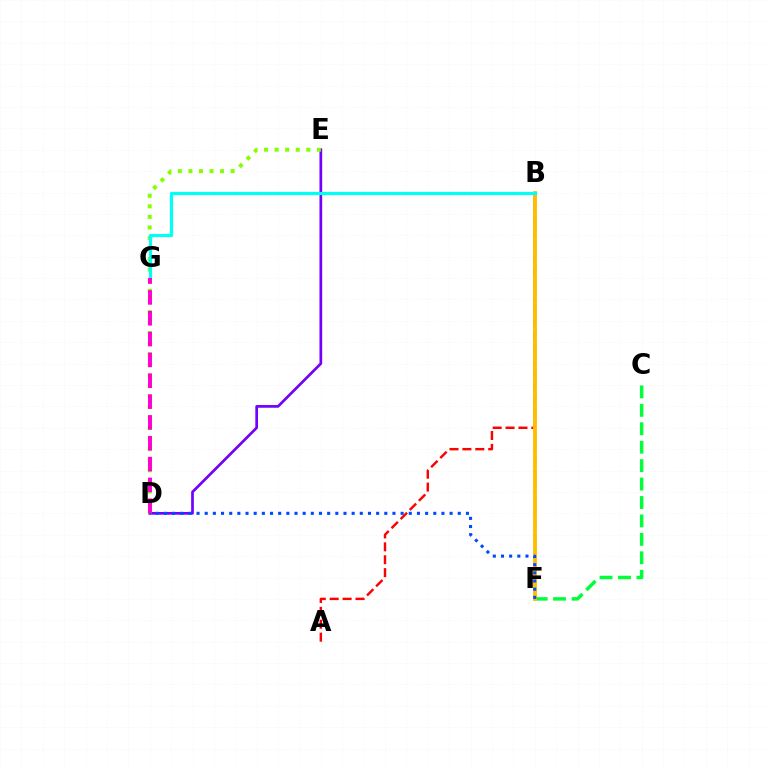{('C', 'F'): [{'color': '#00ff39', 'line_style': 'dashed', 'thickness': 2.5}], ('D', 'E'): [{'color': '#7200ff', 'line_style': 'solid', 'thickness': 1.95}, {'color': '#84ff00', 'line_style': 'dotted', 'thickness': 2.87}], ('A', 'B'): [{'color': '#ff0000', 'line_style': 'dashed', 'thickness': 1.75}], ('B', 'F'): [{'color': '#ffbd00', 'line_style': 'solid', 'thickness': 2.77}], ('D', 'F'): [{'color': '#004bff', 'line_style': 'dotted', 'thickness': 2.22}], ('B', 'G'): [{'color': '#00fff6', 'line_style': 'solid', 'thickness': 2.31}], ('D', 'G'): [{'color': '#ff00cf', 'line_style': 'dashed', 'thickness': 2.83}]}